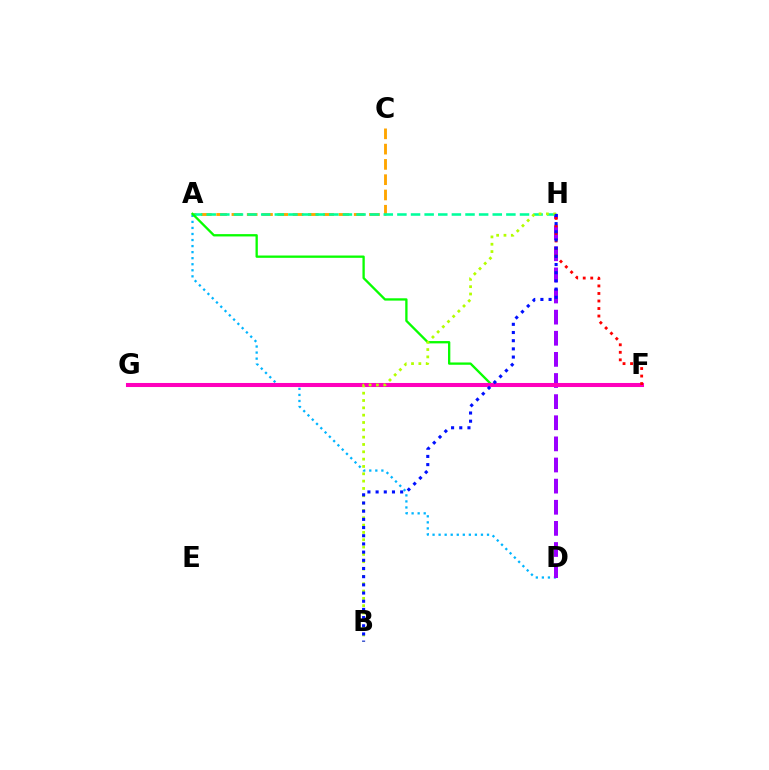{('A', 'D'): [{'color': '#00b5ff', 'line_style': 'dotted', 'thickness': 1.64}], ('D', 'H'): [{'color': '#9b00ff', 'line_style': 'dashed', 'thickness': 2.87}], ('A', 'C'): [{'color': '#ffa500', 'line_style': 'dashed', 'thickness': 2.08}], ('A', 'H'): [{'color': '#00ff9d', 'line_style': 'dashed', 'thickness': 1.85}], ('A', 'F'): [{'color': '#08ff00', 'line_style': 'solid', 'thickness': 1.67}], ('F', 'G'): [{'color': '#ff00bd', 'line_style': 'solid', 'thickness': 2.92}], ('B', 'H'): [{'color': '#b3ff00', 'line_style': 'dotted', 'thickness': 1.99}, {'color': '#0010ff', 'line_style': 'dotted', 'thickness': 2.22}], ('F', 'H'): [{'color': '#ff0000', 'line_style': 'dotted', 'thickness': 2.04}]}